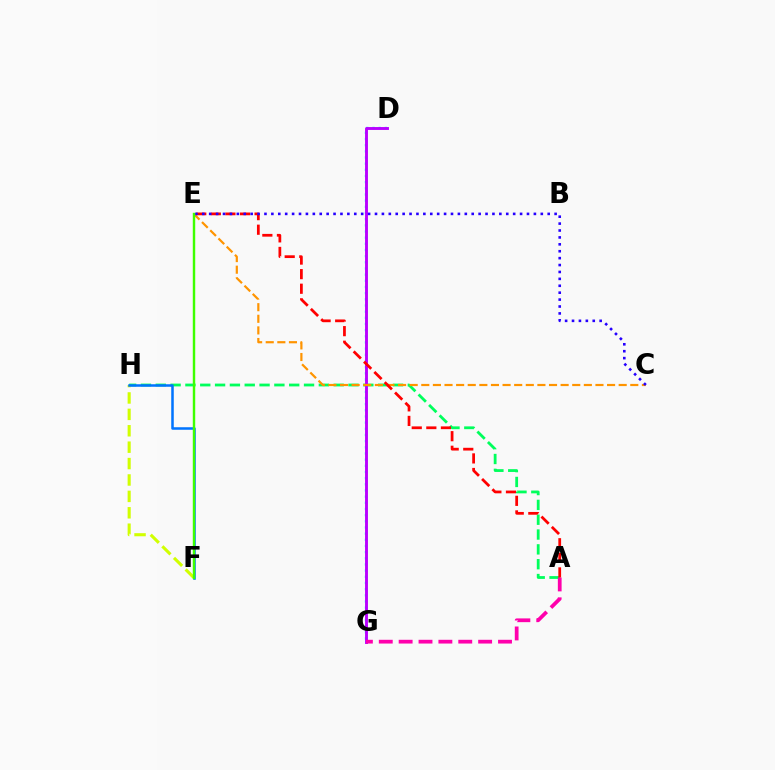{('A', 'H'): [{'color': '#00ff5c', 'line_style': 'dashed', 'thickness': 2.01}], ('D', 'G'): [{'color': '#00fff6', 'line_style': 'dotted', 'thickness': 1.68}, {'color': '#b900ff', 'line_style': 'solid', 'thickness': 2.08}], ('F', 'H'): [{'color': '#d1ff00', 'line_style': 'dashed', 'thickness': 2.23}, {'color': '#0074ff', 'line_style': 'solid', 'thickness': 1.82}], ('A', 'G'): [{'color': '#ff00ac', 'line_style': 'dashed', 'thickness': 2.7}], ('C', 'E'): [{'color': '#ff9400', 'line_style': 'dashed', 'thickness': 1.58}, {'color': '#2500ff', 'line_style': 'dotted', 'thickness': 1.88}], ('A', 'E'): [{'color': '#ff0000', 'line_style': 'dashed', 'thickness': 1.98}], ('E', 'F'): [{'color': '#3dff00', 'line_style': 'solid', 'thickness': 1.75}]}